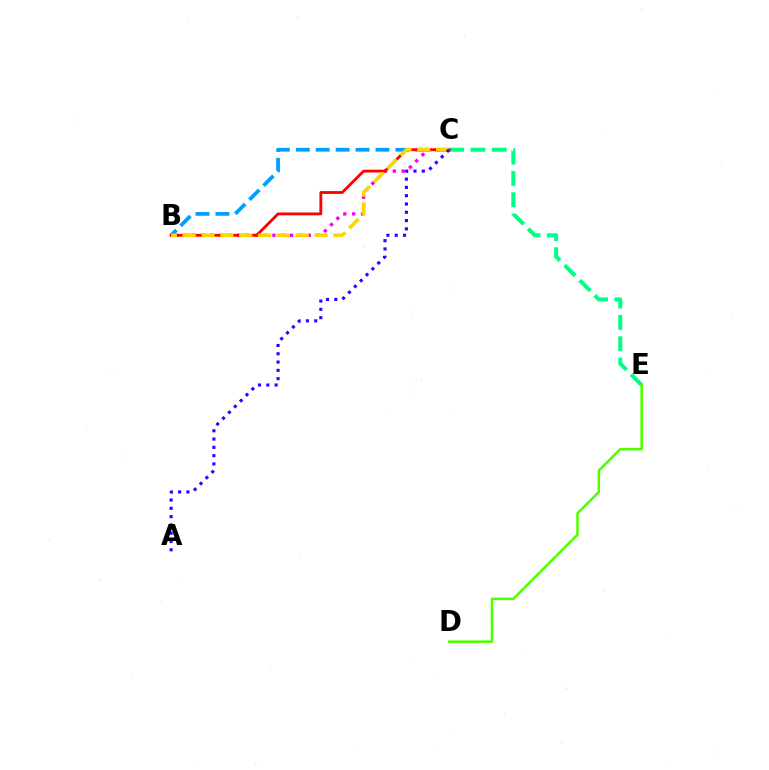{('C', 'E'): [{'color': '#00ff86', 'line_style': 'dashed', 'thickness': 2.9}], ('B', 'C'): [{'color': '#ff00ed', 'line_style': 'dotted', 'thickness': 2.41}, {'color': '#009eff', 'line_style': 'dashed', 'thickness': 2.71}, {'color': '#ff0000', 'line_style': 'solid', 'thickness': 2.04}, {'color': '#ffd500', 'line_style': 'dashed', 'thickness': 2.56}], ('D', 'E'): [{'color': '#4fff00', 'line_style': 'solid', 'thickness': 1.82}], ('A', 'C'): [{'color': '#3700ff', 'line_style': 'dotted', 'thickness': 2.25}]}